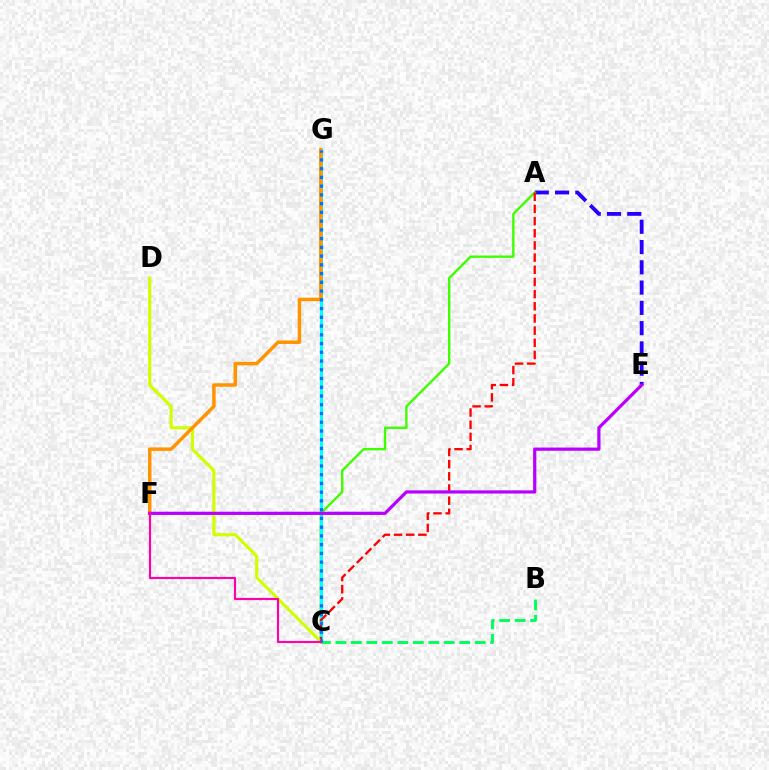{('A', 'E'): [{'color': '#2500ff', 'line_style': 'dashed', 'thickness': 2.75}], ('A', 'C'): [{'color': '#3dff00', 'line_style': 'solid', 'thickness': 1.7}, {'color': '#ff0000', 'line_style': 'dashed', 'thickness': 1.65}], ('C', 'G'): [{'color': '#00fff6', 'line_style': 'solid', 'thickness': 2.21}, {'color': '#0074ff', 'line_style': 'dotted', 'thickness': 2.38}], ('B', 'C'): [{'color': '#00ff5c', 'line_style': 'dashed', 'thickness': 2.1}], ('C', 'D'): [{'color': '#d1ff00', 'line_style': 'solid', 'thickness': 2.26}], ('F', 'G'): [{'color': '#ff9400', 'line_style': 'solid', 'thickness': 2.51}], ('E', 'F'): [{'color': '#b900ff', 'line_style': 'solid', 'thickness': 2.31}], ('C', 'F'): [{'color': '#ff00ac', 'line_style': 'solid', 'thickness': 1.55}]}